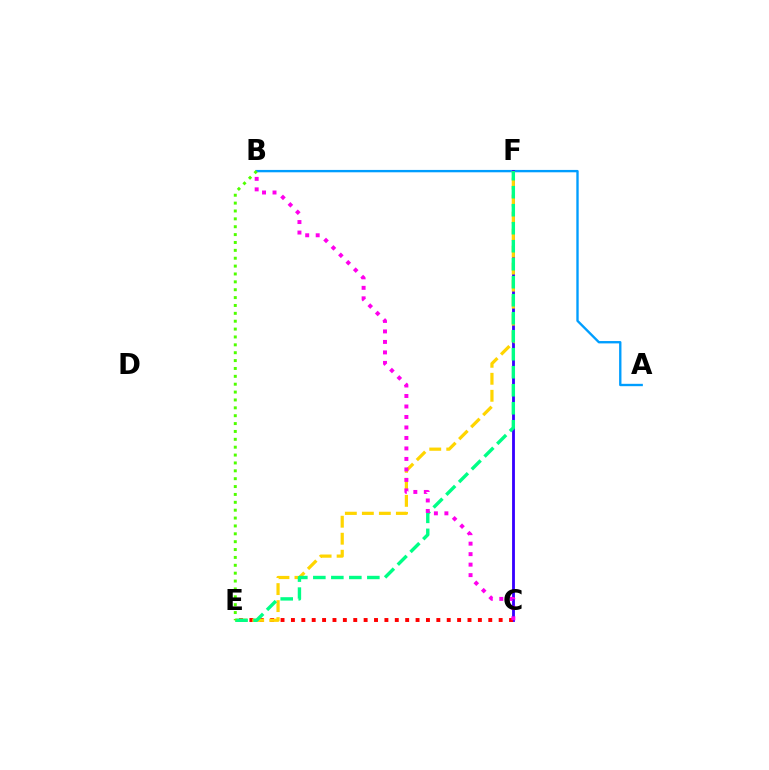{('A', 'B'): [{'color': '#009eff', 'line_style': 'solid', 'thickness': 1.7}], ('C', 'F'): [{'color': '#3700ff', 'line_style': 'solid', 'thickness': 2.04}], ('C', 'E'): [{'color': '#ff0000', 'line_style': 'dotted', 'thickness': 2.82}], ('E', 'F'): [{'color': '#ffd500', 'line_style': 'dashed', 'thickness': 2.31}, {'color': '#00ff86', 'line_style': 'dashed', 'thickness': 2.45}], ('B', 'C'): [{'color': '#ff00ed', 'line_style': 'dotted', 'thickness': 2.85}], ('B', 'E'): [{'color': '#4fff00', 'line_style': 'dotted', 'thickness': 2.14}]}